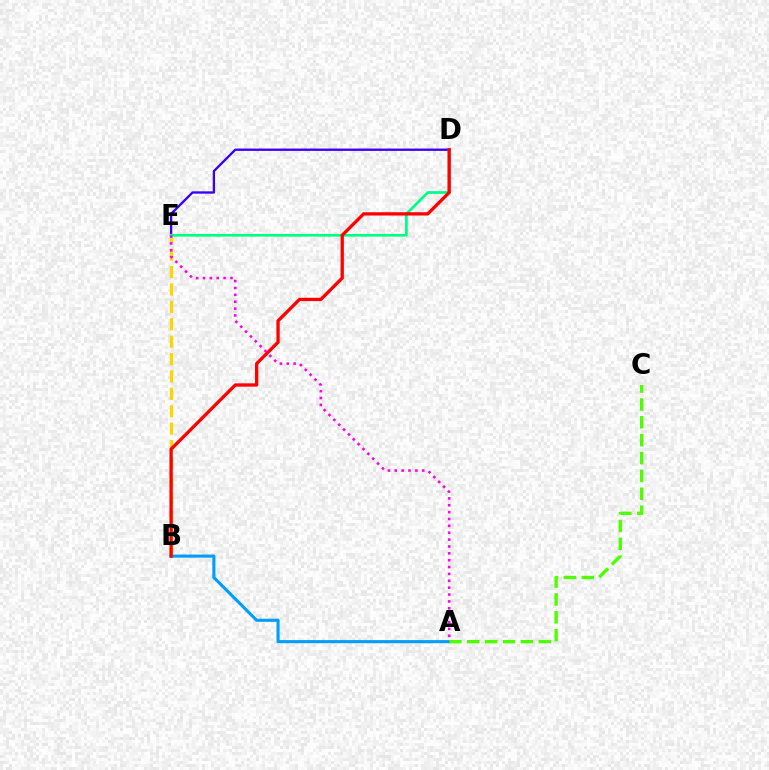{('D', 'E'): [{'color': '#3700ff', 'line_style': 'solid', 'thickness': 1.68}, {'color': '#00ff86', 'line_style': 'solid', 'thickness': 1.95}], ('B', 'E'): [{'color': '#ffd500', 'line_style': 'dashed', 'thickness': 2.36}], ('A', 'B'): [{'color': '#009eff', 'line_style': 'solid', 'thickness': 2.25}], ('A', 'C'): [{'color': '#4fff00', 'line_style': 'dashed', 'thickness': 2.43}], ('B', 'D'): [{'color': '#ff0000', 'line_style': 'solid', 'thickness': 2.38}], ('A', 'E'): [{'color': '#ff00ed', 'line_style': 'dotted', 'thickness': 1.87}]}